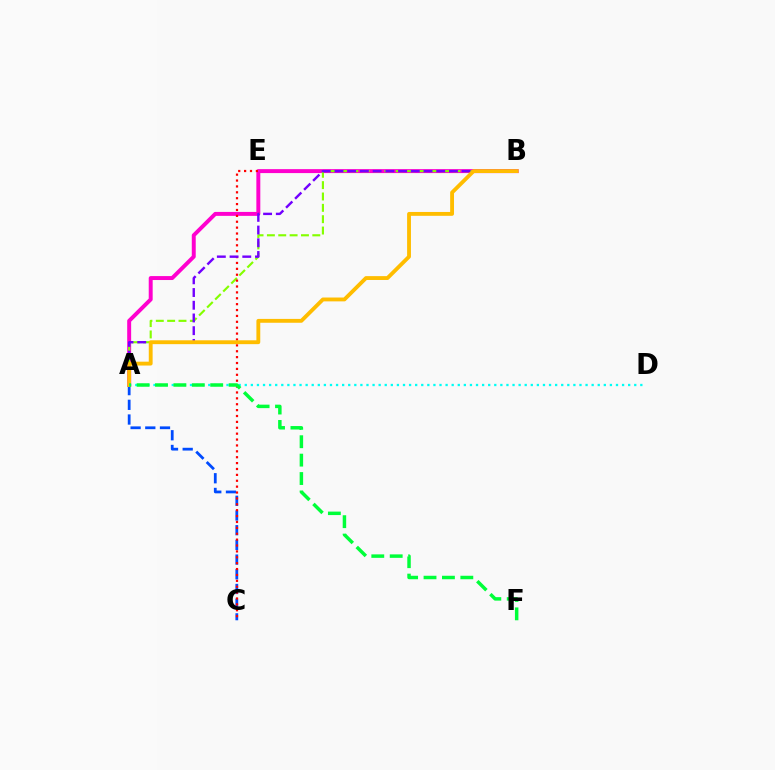{('A', 'D'): [{'color': '#00fff6', 'line_style': 'dotted', 'thickness': 1.65}], ('A', 'B'): [{'color': '#ff00cf', 'line_style': 'solid', 'thickness': 2.84}, {'color': '#84ff00', 'line_style': 'dashed', 'thickness': 1.54}, {'color': '#7200ff', 'line_style': 'dashed', 'thickness': 1.73}, {'color': '#ffbd00', 'line_style': 'solid', 'thickness': 2.77}], ('A', 'C'): [{'color': '#004bff', 'line_style': 'dashed', 'thickness': 2.0}], ('C', 'E'): [{'color': '#ff0000', 'line_style': 'dotted', 'thickness': 1.6}], ('A', 'F'): [{'color': '#00ff39', 'line_style': 'dashed', 'thickness': 2.5}]}